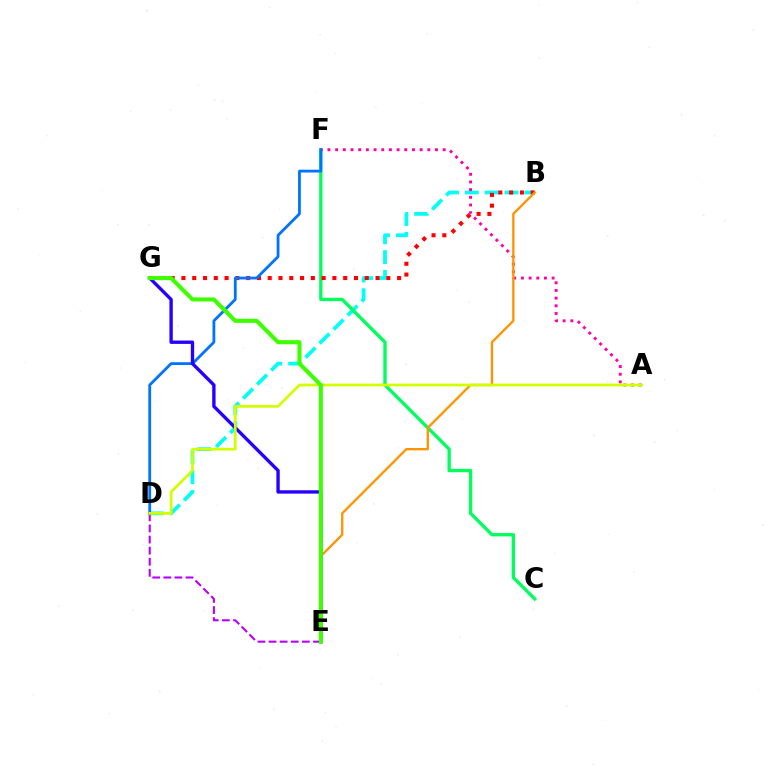{('B', 'D'): [{'color': '#00fff6', 'line_style': 'dashed', 'thickness': 2.7}], ('C', 'F'): [{'color': '#00ff5c', 'line_style': 'solid', 'thickness': 2.4}], ('B', 'G'): [{'color': '#ff0000', 'line_style': 'dotted', 'thickness': 2.93}], ('A', 'F'): [{'color': '#ff00ac', 'line_style': 'dotted', 'thickness': 2.09}], ('D', 'E'): [{'color': '#b900ff', 'line_style': 'dashed', 'thickness': 1.51}], ('B', 'E'): [{'color': '#ff9400', 'line_style': 'solid', 'thickness': 1.68}], ('D', 'F'): [{'color': '#0074ff', 'line_style': 'solid', 'thickness': 2.02}], ('E', 'G'): [{'color': '#2500ff', 'line_style': 'solid', 'thickness': 2.42}, {'color': '#3dff00', 'line_style': 'solid', 'thickness': 2.92}], ('A', 'D'): [{'color': '#d1ff00', 'line_style': 'solid', 'thickness': 1.95}]}